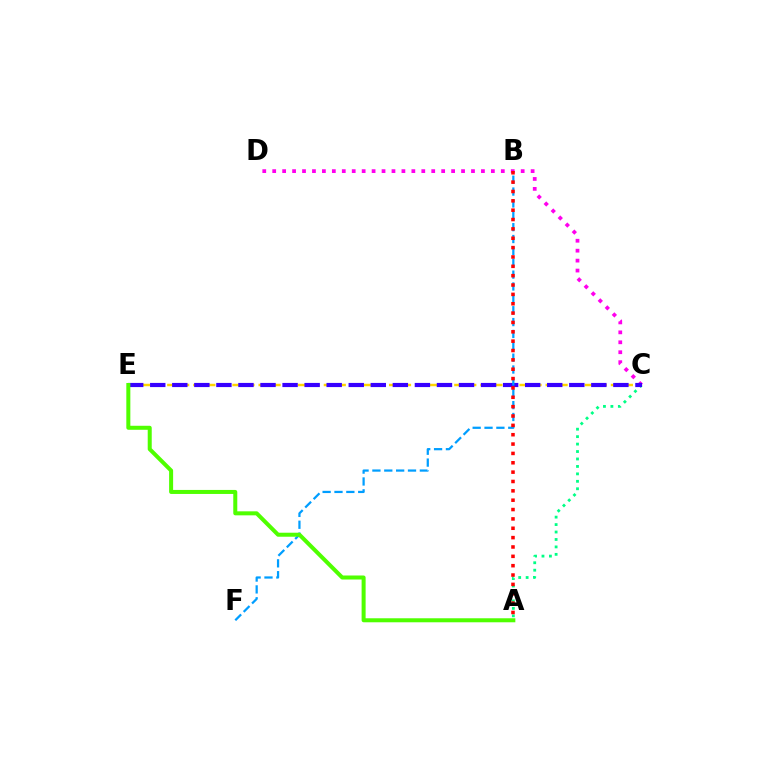{('C', 'D'): [{'color': '#ff00ed', 'line_style': 'dotted', 'thickness': 2.7}], ('C', 'E'): [{'color': '#ffd500', 'line_style': 'dashed', 'thickness': 1.77}, {'color': '#3700ff', 'line_style': 'dashed', 'thickness': 3.0}], ('A', 'C'): [{'color': '#00ff86', 'line_style': 'dotted', 'thickness': 2.02}], ('B', 'F'): [{'color': '#009eff', 'line_style': 'dashed', 'thickness': 1.61}], ('A', 'E'): [{'color': '#4fff00', 'line_style': 'solid', 'thickness': 2.89}], ('A', 'B'): [{'color': '#ff0000', 'line_style': 'dotted', 'thickness': 2.54}]}